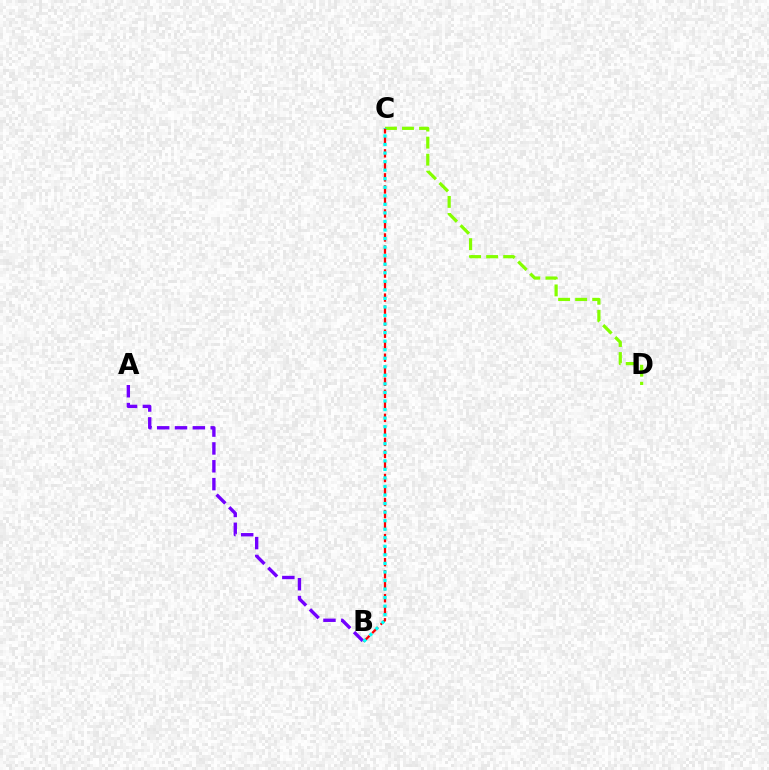{('A', 'B'): [{'color': '#7200ff', 'line_style': 'dashed', 'thickness': 2.42}], ('C', 'D'): [{'color': '#84ff00', 'line_style': 'dashed', 'thickness': 2.31}], ('B', 'C'): [{'color': '#ff0000', 'line_style': 'dashed', 'thickness': 1.63}, {'color': '#00fff6', 'line_style': 'dotted', 'thickness': 2.32}]}